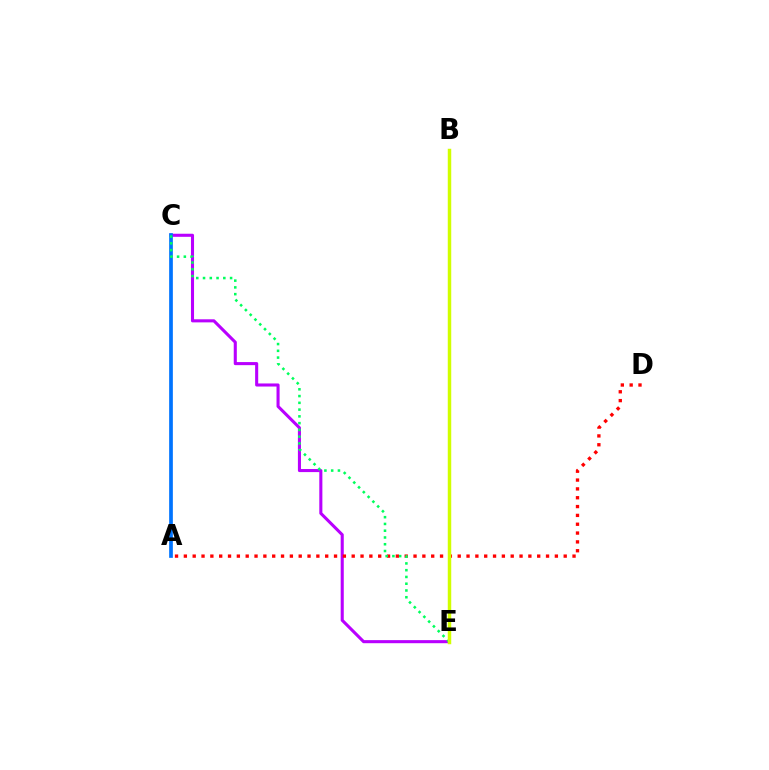{('C', 'E'): [{'color': '#b900ff', 'line_style': 'solid', 'thickness': 2.21}, {'color': '#00ff5c', 'line_style': 'dotted', 'thickness': 1.84}], ('A', 'C'): [{'color': '#0074ff', 'line_style': 'solid', 'thickness': 2.66}], ('A', 'D'): [{'color': '#ff0000', 'line_style': 'dotted', 'thickness': 2.4}], ('B', 'E'): [{'color': '#d1ff00', 'line_style': 'solid', 'thickness': 2.5}]}